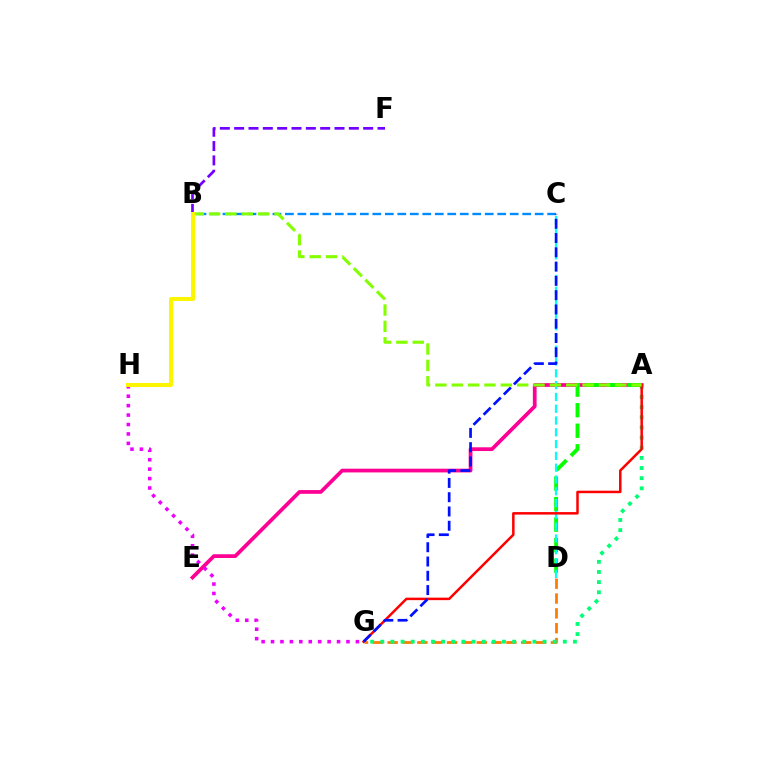{('D', 'G'): [{'color': '#ff7c00', 'line_style': 'dashed', 'thickness': 2.02}], ('A', 'E'): [{'color': '#ff0094', 'line_style': 'solid', 'thickness': 2.69}], ('A', 'D'): [{'color': '#08ff00', 'line_style': 'dashed', 'thickness': 2.79}], ('A', 'G'): [{'color': '#00ff74', 'line_style': 'dotted', 'thickness': 2.75}, {'color': '#ff0000', 'line_style': 'solid', 'thickness': 1.8}], ('B', 'F'): [{'color': '#7200ff', 'line_style': 'dashed', 'thickness': 1.95}], ('G', 'H'): [{'color': '#ee00ff', 'line_style': 'dotted', 'thickness': 2.56}], ('C', 'D'): [{'color': '#00fff6', 'line_style': 'dashed', 'thickness': 1.6}], ('B', 'C'): [{'color': '#008cff', 'line_style': 'dashed', 'thickness': 1.7}], ('C', 'G'): [{'color': '#0010ff', 'line_style': 'dashed', 'thickness': 1.94}], ('A', 'B'): [{'color': '#84ff00', 'line_style': 'dashed', 'thickness': 2.22}], ('B', 'H'): [{'color': '#fcf500', 'line_style': 'solid', 'thickness': 2.91}]}